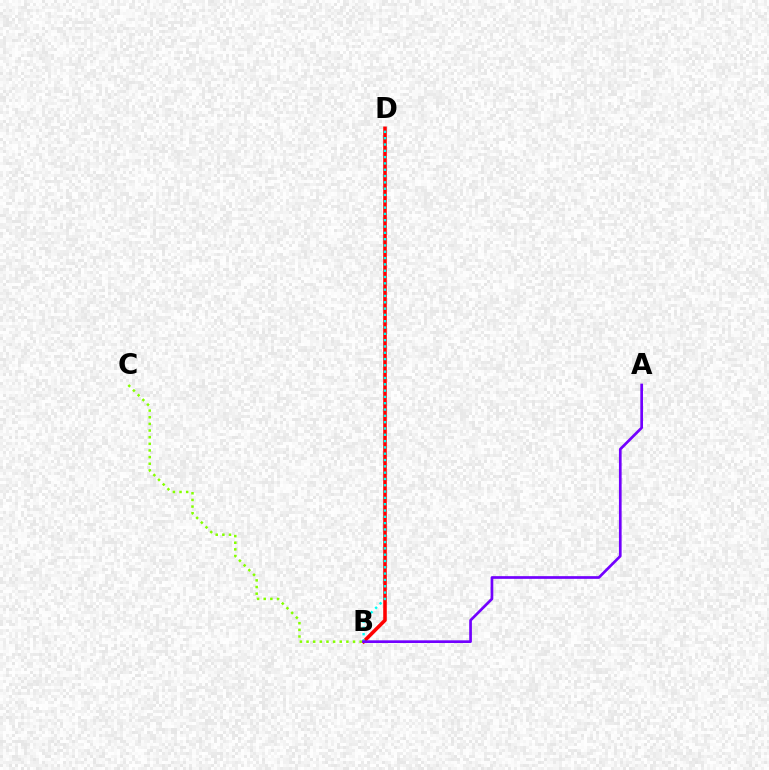{('B', 'D'): [{'color': '#ff0000', 'line_style': 'solid', 'thickness': 2.57}, {'color': '#00fff6', 'line_style': 'dotted', 'thickness': 1.71}], ('A', 'B'): [{'color': '#7200ff', 'line_style': 'solid', 'thickness': 1.94}], ('B', 'C'): [{'color': '#84ff00', 'line_style': 'dotted', 'thickness': 1.8}]}